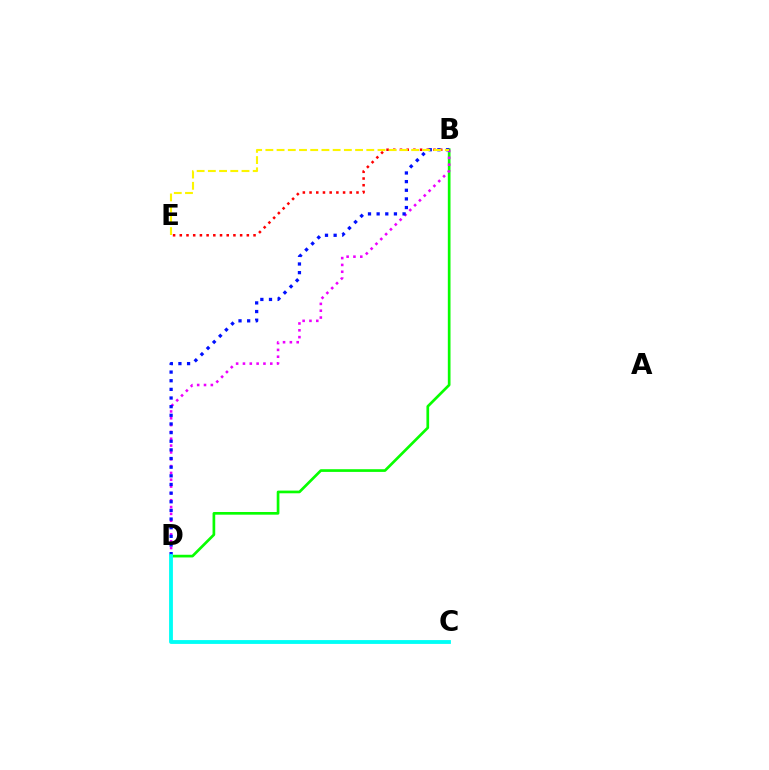{('B', 'D'): [{'color': '#08ff00', 'line_style': 'solid', 'thickness': 1.93}, {'color': '#ee00ff', 'line_style': 'dotted', 'thickness': 1.86}, {'color': '#0010ff', 'line_style': 'dotted', 'thickness': 2.35}], ('B', 'E'): [{'color': '#ff0000', 'line_style': 'dotted', 'thickness': 1.82}, {'color': '#fcf500', 'line_style': 'dashed', 'thickness': 1.52}], ('C', 'D'): [{'color': '#00fff6', 'line_style': 'solid', 'thickness': 2.76}]}